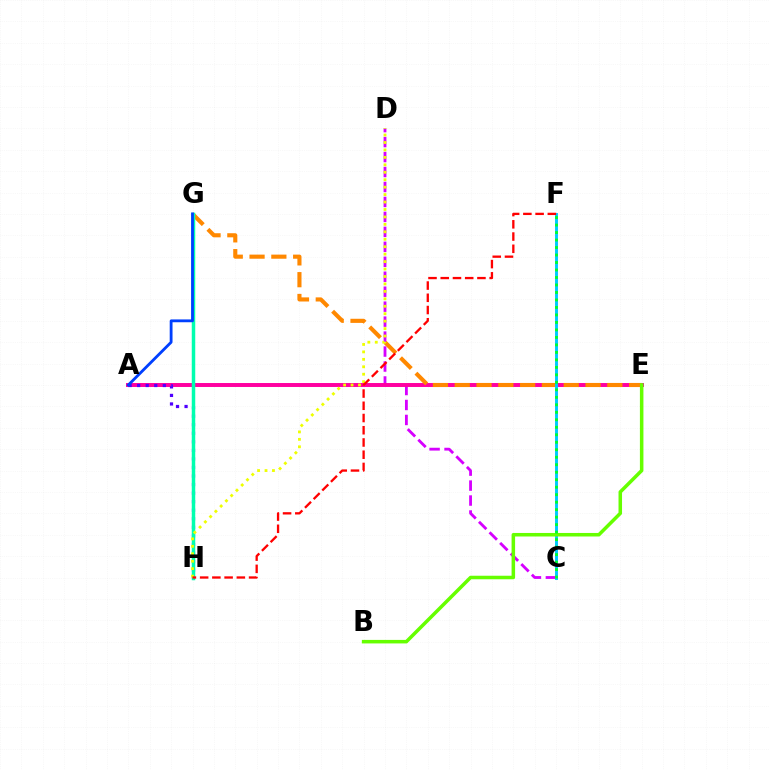{('C', 'D'): [{'color': '#d600ff', 'line_style': 'dashed', 'thickness': 2.03}], ('A', 'E'): [{'color': '#ff00a0', 'line_style': 'solid', 'thickness': 2.85}], ('E', 'G'): [{'color': '#ff8800', 'line_style': 'dashed', 'thickness': 2.96}], ('A', 'H'): [{'color': '#4f00ff', 'line_style': 'dotted', 'thickness': 2.32}], ('G', 'H'): [{'color': '#00ffaf', 'line_style': 'solid', 'thickness': 2.51}], ('C', 'F'): [{'color': '#00c7ff', 'line_style': 'solid', 'thickness': 2.1}, {'color': '#00ff27', 'line_style': 'dotted', 'thickness': 2.04}], ('A', 'G'): [{'color': '#003fff', 'line_style': 'solid', 'thickness': 2.03}], ('D', 'H'): [{'color': '#eeff00', 'line_style': 'dotted', 'thickness': 2.02}], ('F', 'H'): [{'color': '#ff0000', 'line_style': 'dashed', 'thickness': 1.66}], ('B', 'E'): [{'color': '#66ff00', 'line_style': 'solid', 'thickness': 2.54}]}